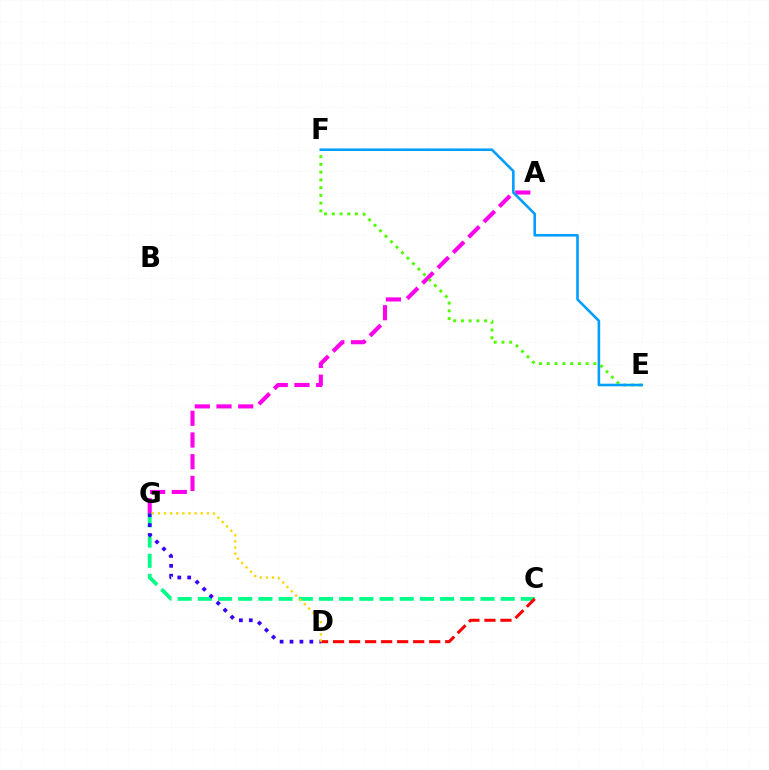{('A', 'G'): [{'color': '#ff00ed', 'line_style': 'dashed', 'thickness': 2.95}], ('C', 'G'): [{'color': '#00ff86', 'line_style': 'dashed', 'thickness': 2.74}], ('C', 'D'): [{'color': '#ff0000', 'line_style': 'dashed', 'thickness': 2.18}], ('D', 'G'): [{'color': '#3700ff', 'line_style': 'dotted', 'thickness': 2.69}, {'color': '#ffd500', 'line_style': 'dotted', 'thickness': 1.66}], ('E', 'F'): [{'color': '#4fff00', 'line_style': 'dotted', 'thickness': 2.1}, {'color': '#009eff', 'line_style': 'solid', 'thickness': 1.87}]}